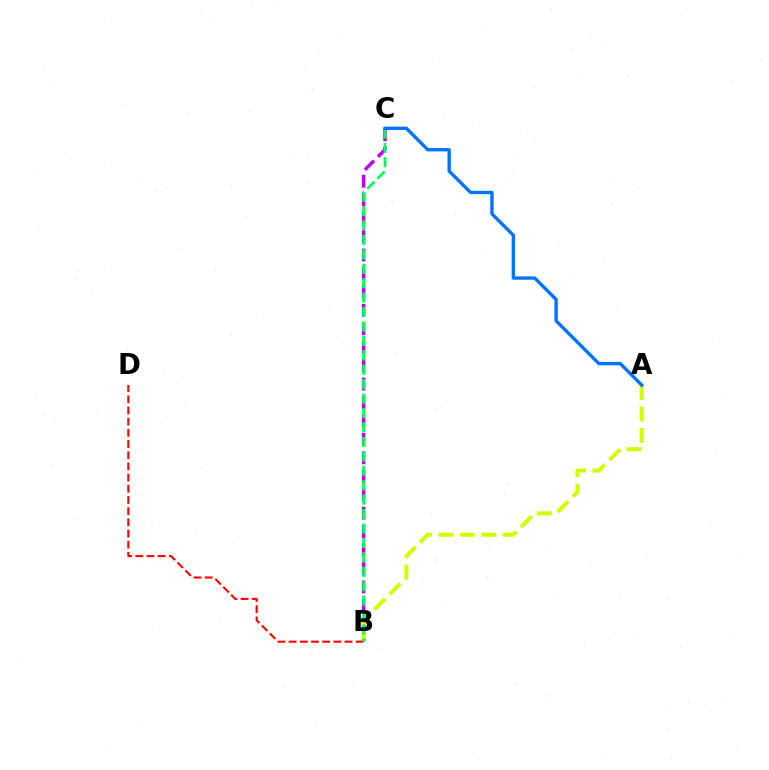{('B', 'C'): [{'color': '#b900ff', 'line_style': 'dashed', 'thickness': 2.5}, {'color': '#00ff5c', 'line_style': 'dashed', 'thickness': 1.96}], ('A', 'B'): [{'color': '#d1ff00', 'line_style': 'dashed', 'thickness': 2.92}], ('B', 'D'): [{'color': '#ff0000', 'line_style': 'dashed', 'thickness': 1.52}], ('A', 'C'): [{'color': '#0074ff', 'line_style': 'solid', 'thickness': 2.42}]}